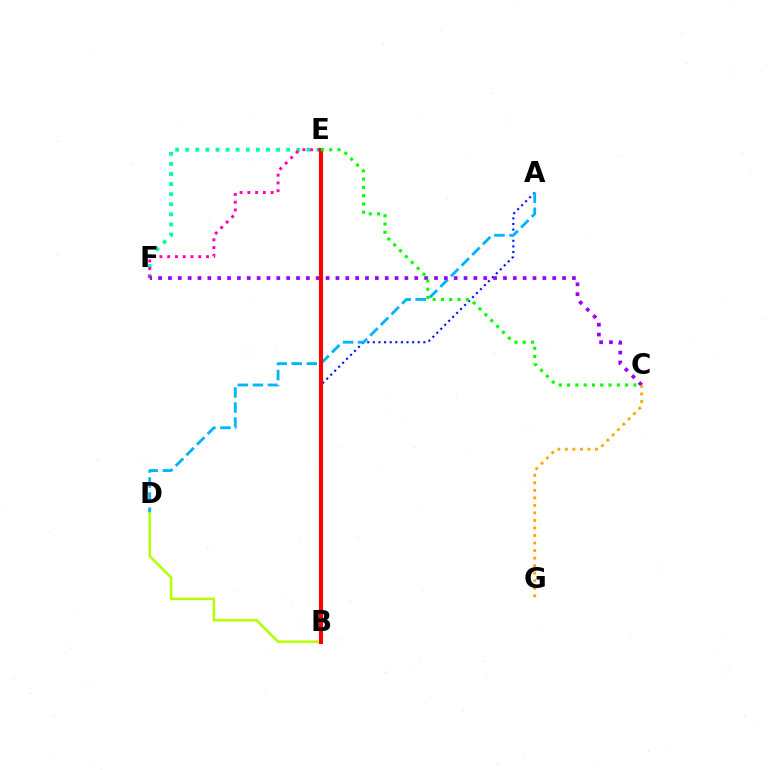{('A', 'B'): [{'color': '#0010ff', 'line_style': 'dotted', 'thickness': 1.52}], ('E', 'F'): [{'color': '#00ff9d', 'line_style': 'dotted', 'thickness': 2.74}, {'color': '#ff00bd', 'line_style': 'dotted', 'thickness': 2.11}], ('A', 'D'): [{'color': '#00b5ff', 'line_style': 'dashed', 'thickness': 2.05}], ('C', 'F'): [{'color': '#9b00ff', 'line_style': 'dotted', 'thickness': 2.68}], ('B', 'D'): [{'color': '#b3ff00', 'line_style': 'solid', 'thickness': 1.81}], ('C', 'G'): [{'color': '#ffa500', 'line_style': 'dotted', 'thickness': 2.05}], ('B', 'E'): [{'color': '#ff0000', 'line_style': 'solid', 'thickness': 2.94}], ('C', 'E'): [{'color': '#08ff00', 'line_style': 'dotted', 'thickness': 2.25}]}